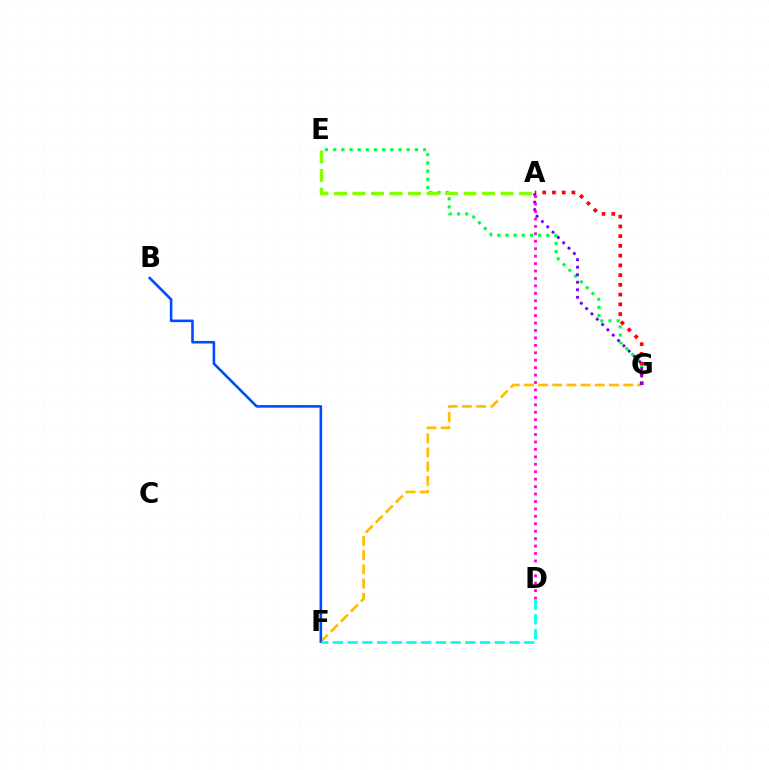{('E', 'G'): [{'color': '#00ff39', 'line_style': 'dotted', 'thickness': 2.22}], ('A', 'E'): [{'color': '#84ff00', 'line_style': 'dashed', 'thickness': 2.51}], ('F', 'G'): [{'color': '#ffbd00', 'line_style': 'dashed', 'thickness': 1.93}], ('A', 'G'): [{'color': '#ff0000', 'line_style': 'dotted', 'thickness': 2.65}, {'color': '#7200ff', 'line_style': 'dotted', 'thickness': 2.04}], ('A', 'D'): [{'color': '#ff00cf', 'line_style': 'dotted', 'thickness': 2.02}], ('B', 'F'): [{'color': '#004bff', 'line_style': 'solid', 'thickness': 1.87}], ('D', 'F'): [{'color': '#00fff6', 'line_style': 'dashed', 'thickness': 2.0}]}